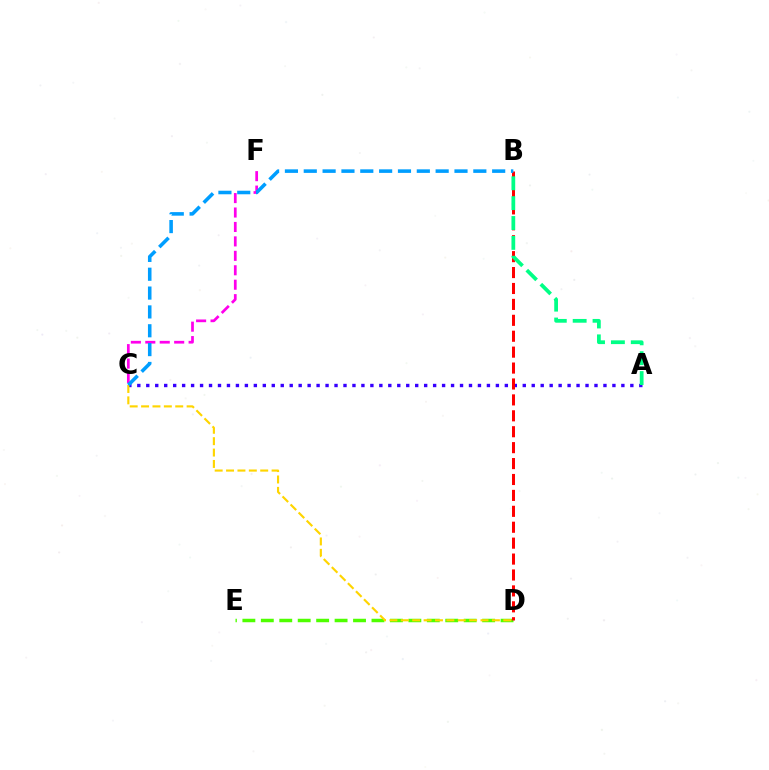{('A', 'C'): [{'color': '#3700ff', 'line_style': 'dotted', 'thickness': 2.44}], ('D', 'E'): [{'color': '#4fff00', 'line_style': 'dashed', 'thickness': 2.51}], ('B', 'D'): [{'color': '#ff0000', 'line_style': 'dashed', 'thickness': 2.16}], ('C', 'D'): [{'color': '#ffd500', 'line_style': 'dashed', 'thickness': 1.55}], ('C', 'F'): [{'color': '#ff00ed', 'line_style': 'dashed', 'thickness': 1.96}], ('B', 'C'): [{'color': '#009eff', 'line_style': 'dashed', 'thickness': 2.56}], ('A', 'B'): [{'color': '#00ff86', 'line_style': 'dashed', 'thickness': 2.7}]}